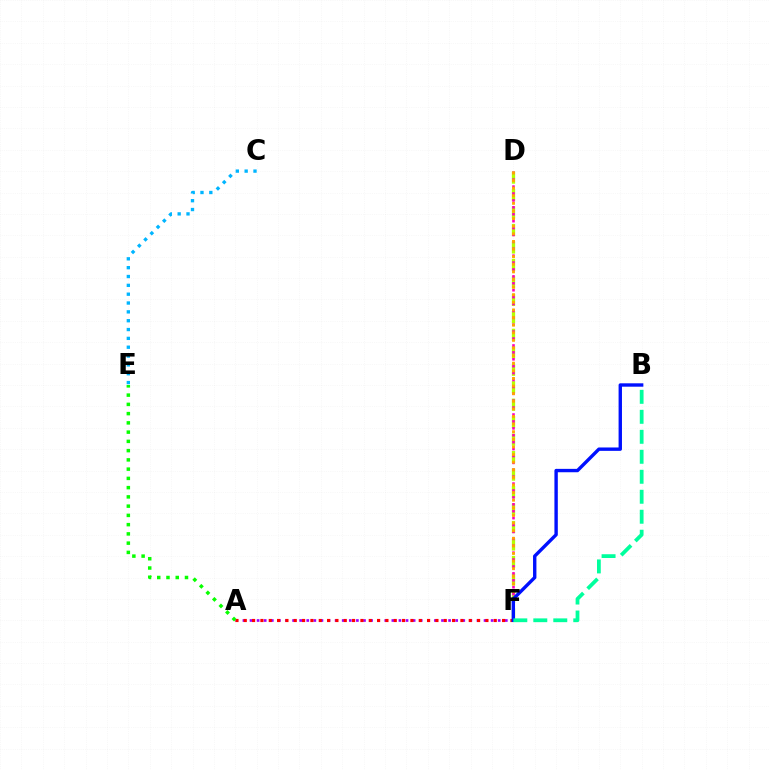{('A', 'F'): [{'color': '#9b00ff', 'line_style': 'dotted', 'thickness': 1.93}, {'color': '#ff0000', 'line_style': 'dotted', 'thickness': 2.26}], ('D', 'F'): [{'color': '#b3ff00', 'line_style': 'dashed', 'thickness': 2.37}, {'color': '#ff00bd', 'line_style': 'dotted', 'thickness': 1.88}, {'color': '#ffa500', 'line_style': 'dotted', 'thickness': 2.07}], ('C', 'E'): [{'color': '#00b5ff', 'line_style': 'dotted', 'thickness': 2.4}], ('B', 'F'): [{'color': '#0010ff', 'line_style': 'solid', 'thickness': 2.44}, {'color': '#00ff9d', 'line_style': 'dashed', 'thickness': 2.71}], ('A', 'E'): [{'color': '#08ff00', 'line_style': 'dotted', 'thickness': 2.51}]}